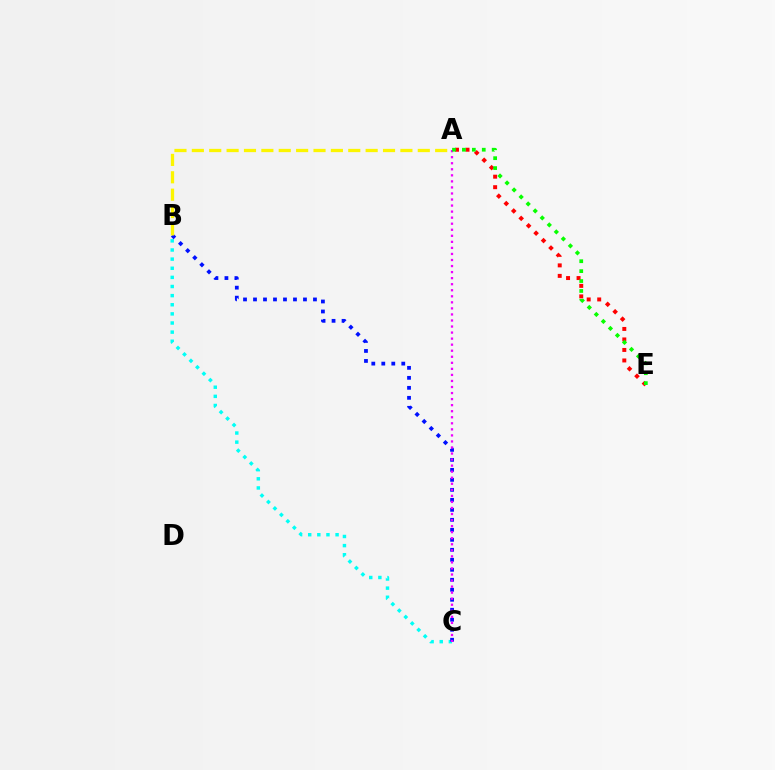{('B', 'C'): [{'color': '#00fff6', 'line_style': 'dotted', 'thickness': 2.48}, {'color': '#0010ff', 'line_style': 'dotted', 'thickness': 2.72}], ('A', 'E'): [{'color': '#ff0000', 'line_style': 'dotted', 'thickness': 2.85}, {'color': '#08ff00', 'line_style': 'dotted', 'thickness': 2.7}], ('A', 'B'): [{'color': '#fcf500', 'line_style': 'dashed', 'thickness': 2.36}], ('A', 'C'): [{'color': '#ee00ff', 'line_style': 'dotted', 'thickness': 1.64}]}